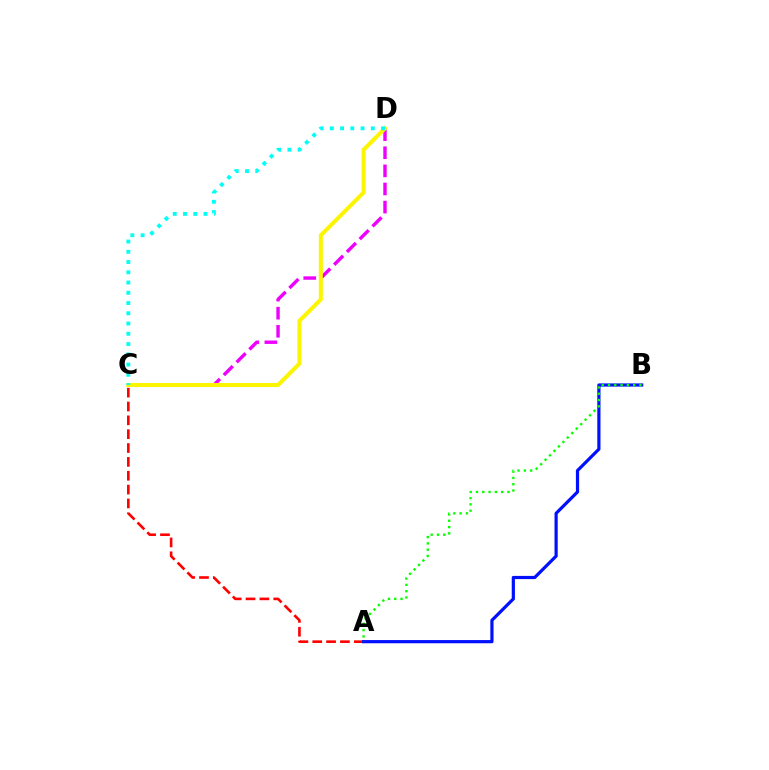{('C', 'D'): [{'color': '#ee00ff', 'line_style': 'dashed', 'thickness': 2.46}, {'color': '#fcf500', 'line_style': 'solid', 'thickness': 2.9}, {'color': '#00fff6', 'line_style': 'dotted', 'thickness': 2.79}], ('A', 'C'): [{'color': '#ff0000', 'line_style': 'dashed', 'thickness': 1.88}], ('A', 'B'): [{'color': '#0010ff', 'line_style': 'solid', 'thickness': 2.3}, {'color': '#08ff00', 'line_style': 'dotted', 'thickness': 1.71}]}